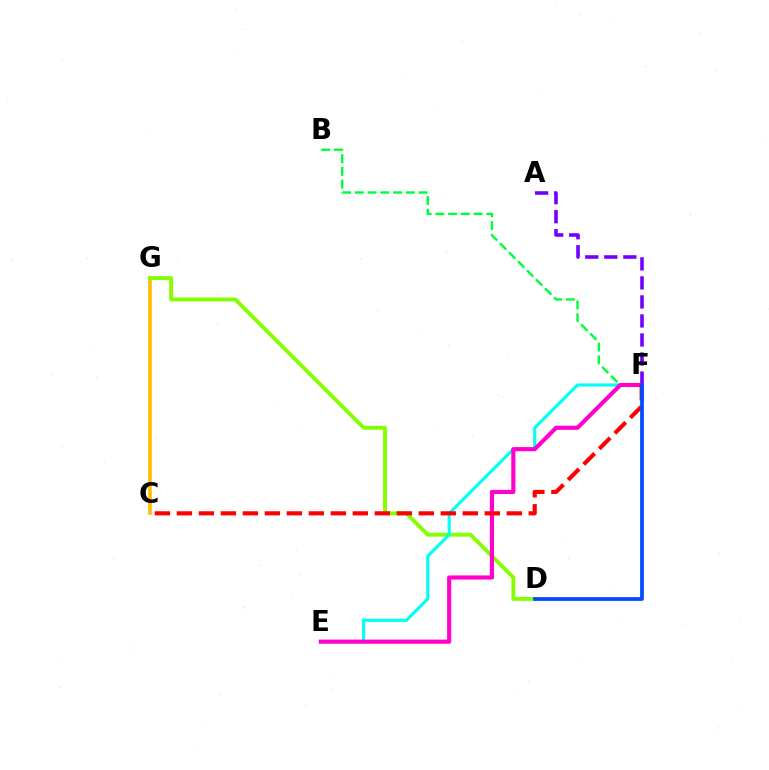{('A', 'F'): [{'color': '#7200ff', 'line_style': 'dashed', 'thickness': 2.58}], ('C', 'G'): [{'color': '#ffbd00', 'line_style': 'solid', 'thickness': 2.63}], ('D', 'G'): [{'color': '#84ff00', 'line_style': 'solid', 'thickness': 2.78}], ('B', 'F'): [{'color': '#00ff39', 'line_style': 'dashed', 'thickness': 1.73}], ('E', 'F'): [{'color': '#00fff6', 'line_style': 'solid', 'thickness': 2.25}, {'color': '#ff00cf', 'line_style': 'solid', 'thickness': 2.97}], ('C', 'F'): [{'color': '#ff0000', 'line_style': 'dashed', 'thickness': 2.99}], ('D', 'F'): [{'color': '#004bff', 'line_style': 'solid', 'thickness': 2.69}]}